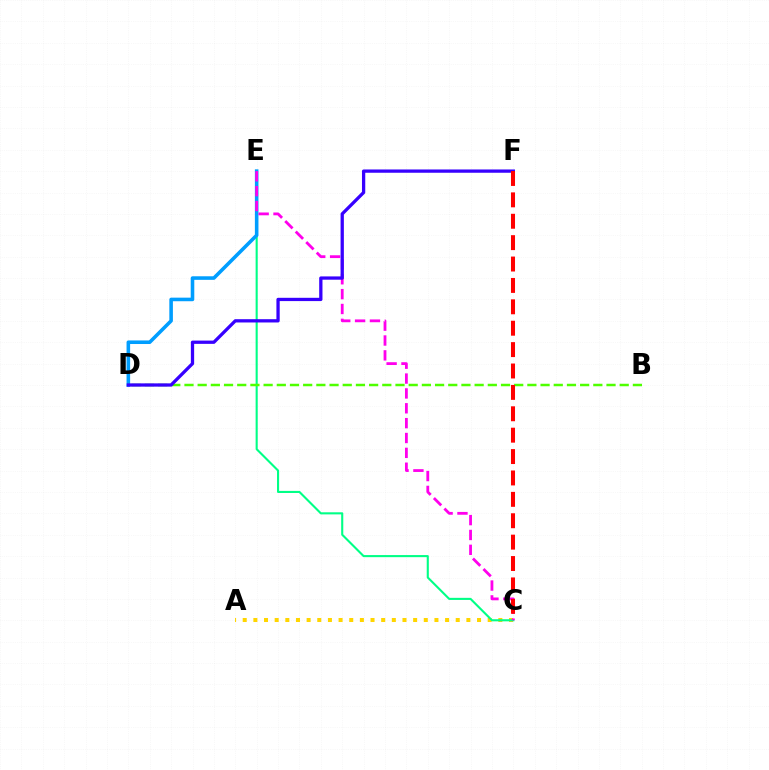{('A', 'C'): [{'color': '#ffd500', 'line_style': 'dotted', 'thickness': 2.89}], ('C', 'E'): [{'color': '#00ff86', 'line_style': 'solid', 'thickness': 1.51}, {'color': '#ff00ed', 'line_style': 'dashed', 'thickness': 2.02}], ('B', 'D'): [{'color': '#4fff00', 'line_style': 'dashed', 'thickness': 1.79}], ('D', 'E'): [{'color': '#009eff', 'line_style': 'solid', 'thickness': 2.57}], ('D', 'F'): [{'color': '#3700ff', 'line_style': 'solid', 'thickness': 2.36}], ('C', 'F'): [{'color': '#ff0000', 'line_style': 'dashed', 'thickness': 2.91}]}